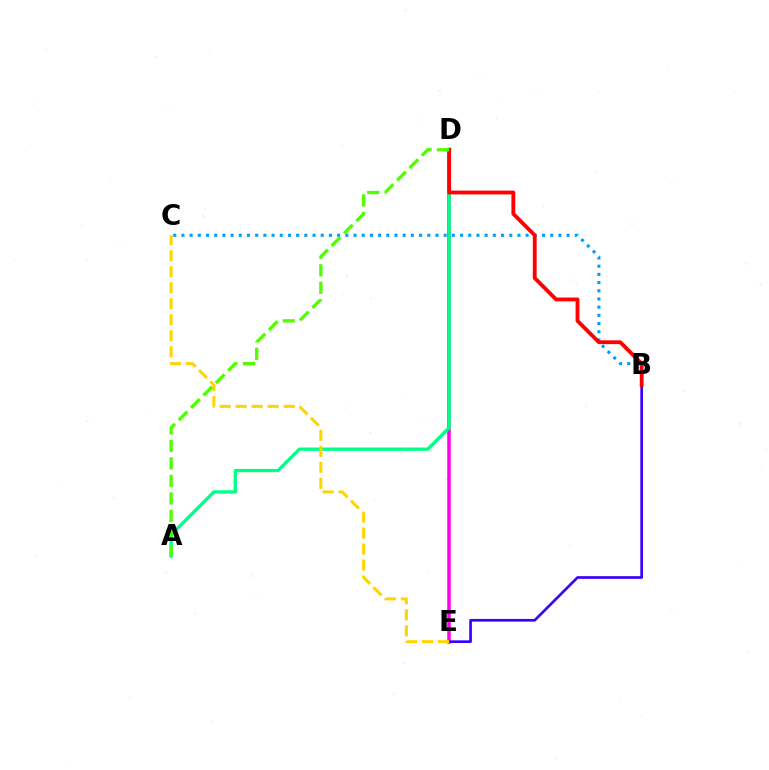{('D', 'E'): [{'color': '#ff00ed', 'line_style': 'solid', 'thickness': 2.54}], ('B', 'C'): [{'color': '#009eff', 'line_style': 'dotted', 'thickness': 2.23}], ('B', 'E'): [{'color': '#3700ff', 'line_style': 'solid', 'thickness': 1.92}], ('A', 'D'): [{'color': '#00ff86', 'line_style': 'solid', 'thickness': 2.38}, {'color': '#4fff00', 'line_style': 'dashed', 'thickness': 2.38}], ('B', 'D'): [{'color': '#ff0000', 'line_style': 'solid', 'thickness': 2.75}], ('C', 'E'): [{'color': '#ffd500', 'line_style': 'dashed', 'thickness': 2.17}]}